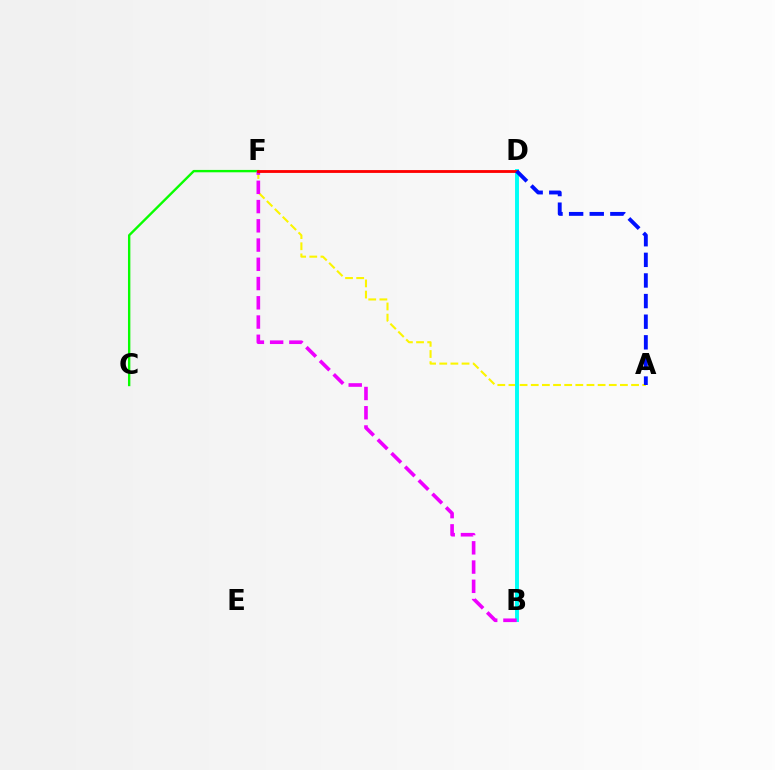{('A', 'F'): [{'color': '#fcf500', 'line_style': 'dashed', 'thickness': 1.51}], ('B', 'D'): [{'color': '#00fff6', 'line_style': 'solid', 'thickness': 2.83}], ('C', 'F'): [{'color': '#08ff00', 'line_style': 'solid', 'thickness': 1.71}], ('B', 'F'): [{'color': '#ee00ff', 'line_style': 'dashed', 'thickness': 2.61}], ('D', 'F'): [{'color': '#ff0000', 'line_style': 'solid', 'thickness': 2.04}], ('A', 'D'): [{'color': '#0010ff', 'line_style': 'dashed', 'thickness': 2.8}]}